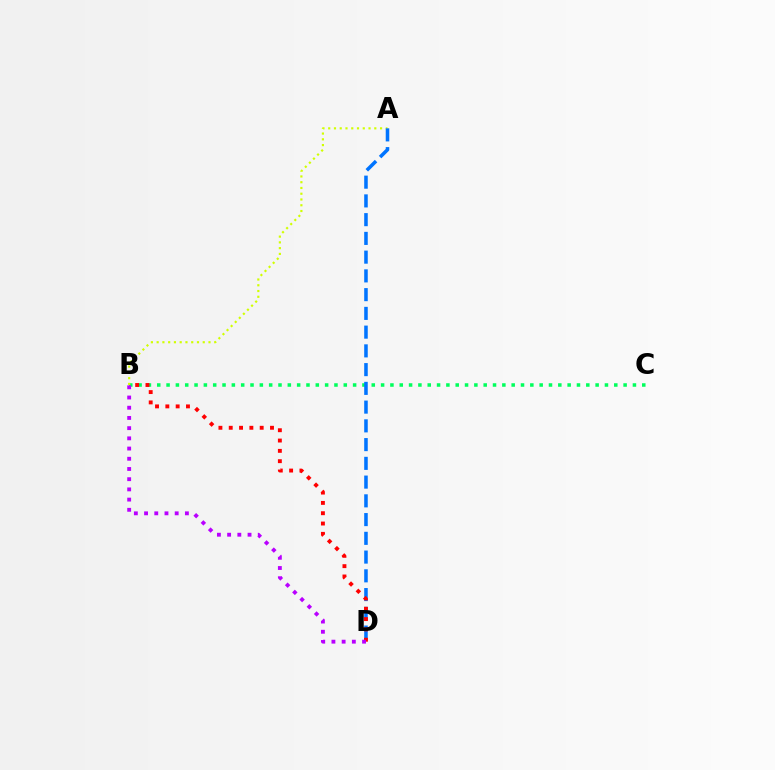{('B', 'C'): [{'color': '#00ff5c', 'line_style': 'dotted', 'thickness': 2.53}], ('A', 'B'): [{'color': '#d1ff00', 'line_style': 'dotted', 'thickness': 1.57}], ('A', 'D'): [{'color': '#0074ff', 'line_style': 'dashed', 'thickness': 2.55}], ('B', 'D'): [{'color': '#ff0000', 'line_style': 'dotted', 'thickness': 2.8}, {'color': '#b900ff', 'line_style': 'dotted', 'thickness': 2.77}]}